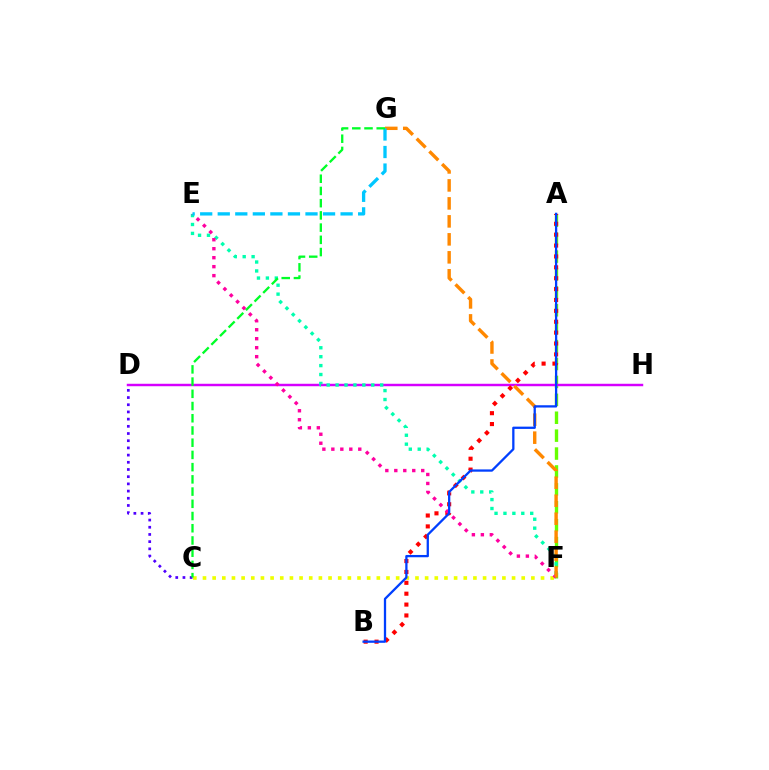{('A', 'F'): [{'color': '#66ff00', 'line_style': 'dashed', 'thickness': 2.43}], ('C', 'F'): [{'color': '#eeff00', 'line_style': 'dotted', 'thickness': 2.62}], ('D', 'H'): [{'color': '#d600ff', 'line_style': 'solid', 'thickness': 1.77}], ('E', 'F'): [{'color': '#00ffaf', 'line_style': 'dotted', 'thickness': 2.42}, {'color': '#ff00a0', 'line_style': 'dotted', 'thickness': 2.44}], ('A', 'B'): [{'color': '#ff0000', 'line_style': 'dotted', 'thickness': 2.96}, {'color': '#003fff', 'line_style': 'solid', 'thickness': 1.64}], ('C', 'D'): [{'color': '#4f00ff', 'line_style': 'dotted', 'thickness': 1.95}], ('F', 'G'): [{'color': '#ff8800', 'line_style': 'dashed', 'thickness': 2.44}], ('E', 'G'): [{'color': '#00c7ff', 'line_style': 'dashed', 'thickness': 2.38}], ('C', 'G'): [{'color': '#00ff27', 'line_style': 'dashed', 'thickness': 1.66}]}